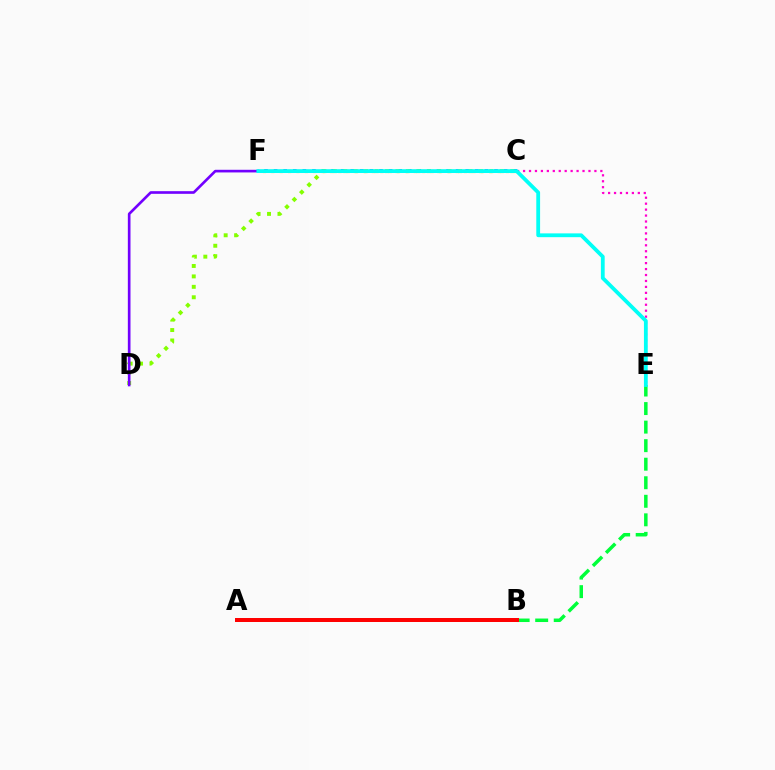{('C', 'F'): [{'color': '#ffbd00', 'line_style': 'dotted', 'thickness': 2.28}, {'color': '#004bff', 'line_style': 'dotted', 'thickness': 2.6}], ('C', 'E'): [{'color': '#ff00cf', 'line_style': 'dotted', 'thickness': 1.62}], ('C', 'D'): [{'color': '#84ff00', 'line_style': 'dotted', 'thickness': 2.83}], ('B', 'E'): [{'color': '#00ff39', 'line_style': 'dashed', 'thickness': 2.52}], ('A', 'B'): [{'color': '#ff0000', 'line_style': 'solid', 'thickness': 2.87}], ('D', 'F'): [{'color': '#7200ff', 'line_style': 'solid', 'thickness': 1.91}], ('E', 'F'): [{'color': '#00fff6', 'line_style': 'solid', 'thickness': 2.73}]}